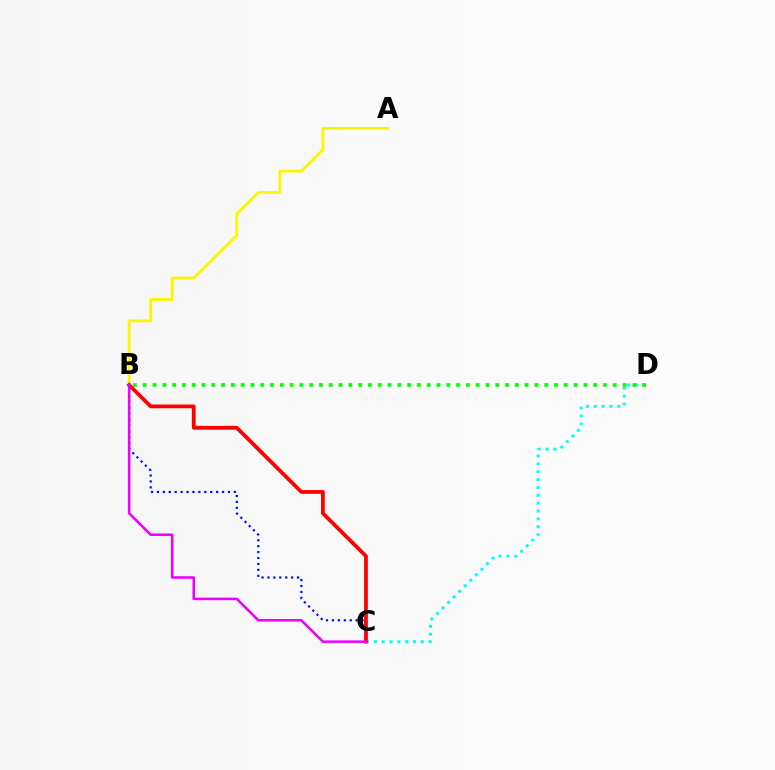{('A', 'B'): [{'color': '#fcf500', 'line_style': 'solid', 'thickness': 2.03}], ('B', 'C'): [{'color': '#0010ff', 'line_style': 'dotted', 'thickness': 1.61}, {'color': '#ff0000', 'line_style': 'solid', 'thickness': 2.72}, {'color': '#ee00ff', 'line_style': 'solid', 'thickness': 1.84}], ('C', 'D'): [{'color': '#00fff6', 'line_style': 'dotted', 'thickness': 2.13}], ('B', 'D'): [{'color': '#08ff00', 'line_style': 'dotted', 'thickness': 2.66}]}